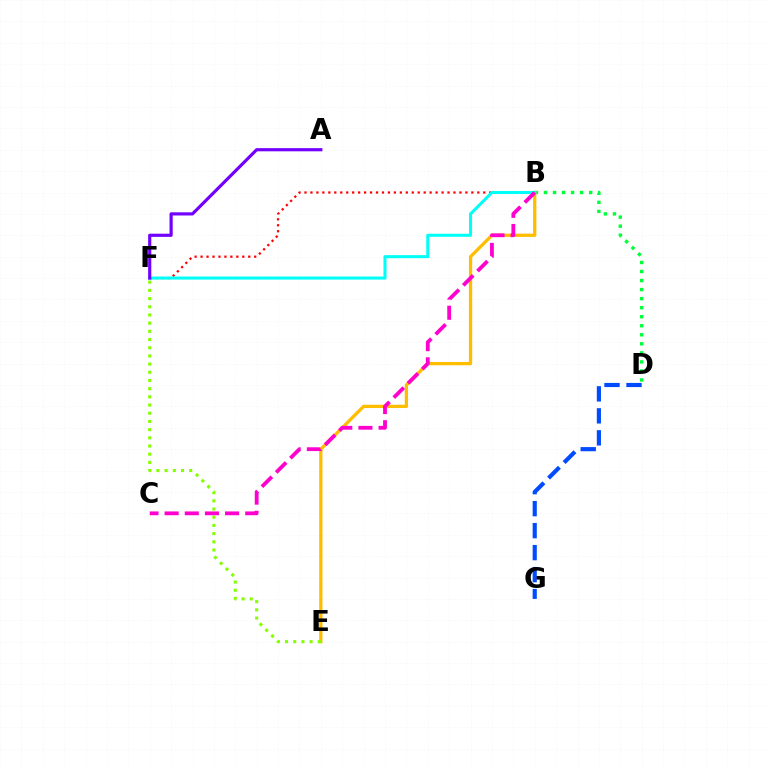{('B', 'F'): [{'color': '#ff0000', 'line_style': 'dotted', 'thickness': 1.62}, {'color': '#00fff6', 'line_style': 'solid', 'thickness': 2.19}], ('B', 'D'): [{'color': '#00ff39', 'line_style': 'dotted', 'thickness': 2.46}], ('B', 'E'): [{'color': '#ffbd00', 'line_style': 'solid', 'thickness': 2.36}], ('E', 'F'): [{'color': '#84ff00', 'line_style': 'dotted', 'thickness': 2.23}], ('B', 'C'): [{'color': '#ff00cf', 'line_style': 'dashed', 'thickness': 2.74}], ('D', 'G'): [{'color': '#004bff', 'line_style': 'dashed', 'thickness': 2.99}], ('A', 'F'): [{'color': '#7200ff', 'line_style': 'solid', 'thickness': 2.28}]}